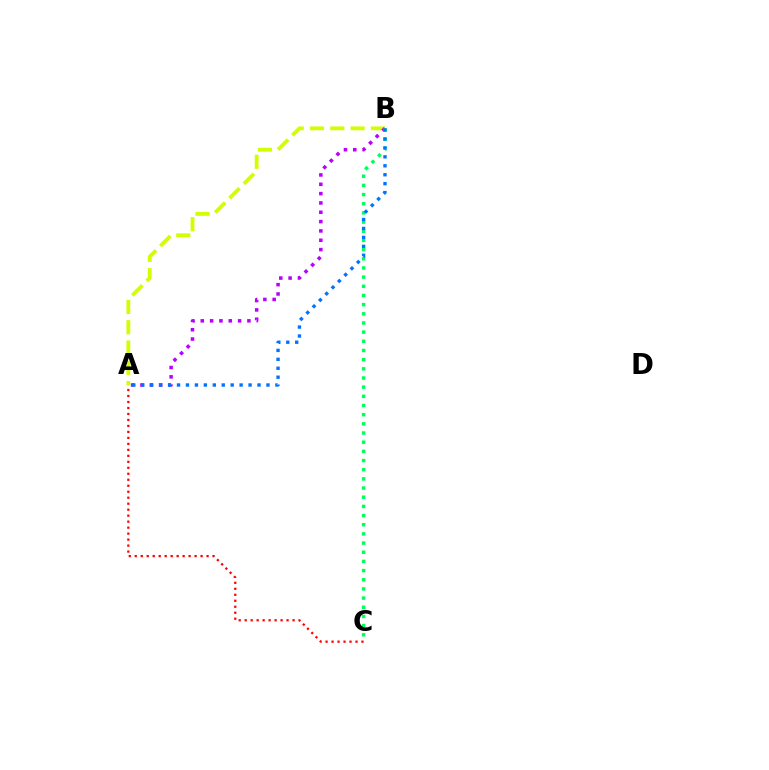{('A', 'B'): [{'color': '#d1ff00', 'line_style': 'dashed', 'thickness': 2.76}, {'color': '#b900ff', 'line_style': 'dotted', 'thickness': 2.53}, {'color': '#0074ff', 'line_style': 'dotted', 'thickness': 2.43}], ('A', 'C'): [{'color': '#ff0000', 'line_style': 'dotted', 'thickness': 1.63}], ('B', 'C'): [{'color': '#00ff5c', 'line_style': 'dotted', 'thickness': 2.49}]}